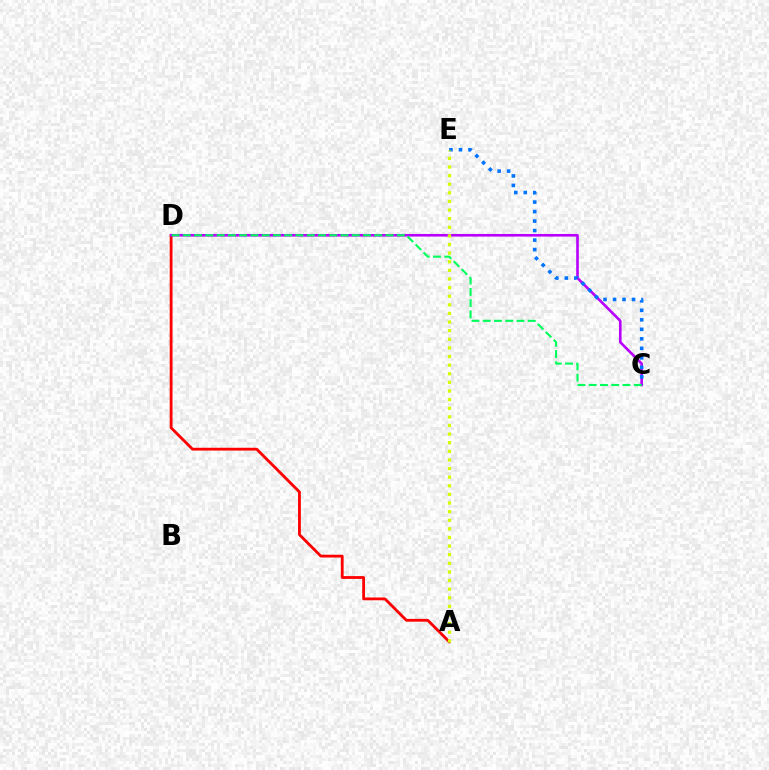{('A', 'D'): [{'color': '#ff0000', 'line_style': 'solid', 'thickness': 2.02}], ('C', 'D'): [{'color': '#b900ff', 'line_style': 'solid', 'thickness': 1.89}, {'color': '#00ff5c', 'line_style': 'dashed', 'thickness': 1.53}], ('C', 'E'): [{'color': '#0074ff', 'line_style': 'dotted', 'thickness': 2.58}], ('A', 'E'): [{'color': '#d1ff00', 'line_style': 'dotted', 'thickness': 2.34}]}